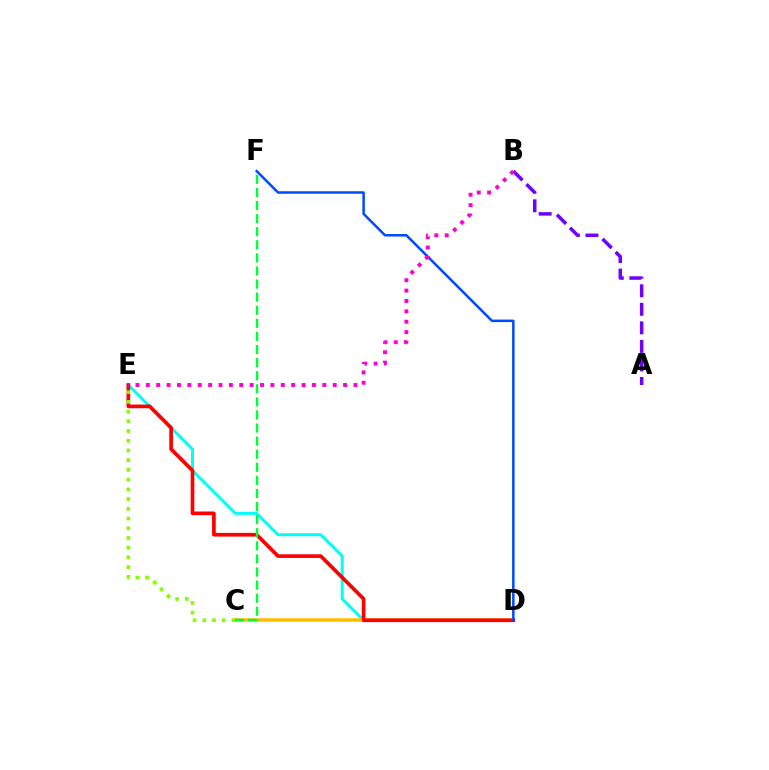{('D', 'E'): [{'color': '#00fff6', 'line_style': 'solid', 'thickness': 2.16}, {'color': '#ff0000', 'line_style': 'solid', 'thickness': 2.65}], ('C', 'D'): [{'color': '#ffbd00', 'line_style': 'solid', 'thickness': 2.53}], ('C', 'E'): [{'color': '#84ff00', 'line_style': 'dotted', 'thickness': 2.64}], ('D', 'F'): [{'color': '#004bff', 'line_style': 'solid', 'thickness': 1.81}], ('C', 'F'): [{'color': '#00ff39', 'line_style': 'dashed', 'thickness': 1.78}], ('A', 'B'): [{'color': '#7200ff', 'line_style': 'dashed', 'thickness': 2.52}], ('B', 'E'): [{'color': '#ff00cf', 'line_style': 'dotted', 'thickness': 2.82}]}